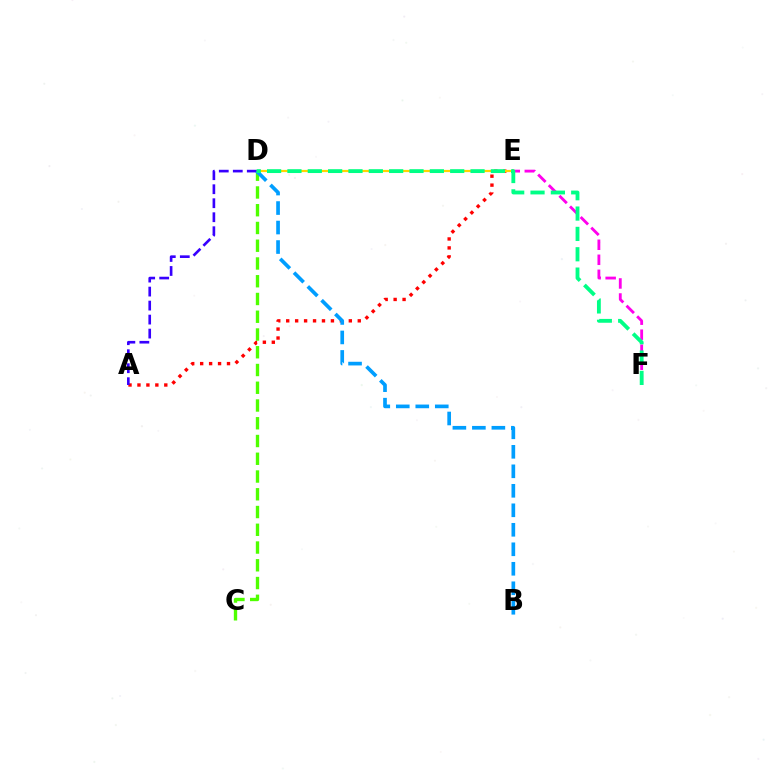{('A', 'E'): [{'color': '#ff0000', 'line_style': 'dotted', 'thickness': 2.43}], ('C', 'D'): [{'color': '#4fff00', 'line_style': 'dashed', 'thickness': 2.41}], ('E', 'F'): [{'color': '#ff00ed', 'line_style': 'dashed', 'thickness': 2.04}], ('D', 'E'): [{'color': '#ffd500', 'line_style': 'solid', 'thickness': 1.58}], ('A', 'D'): [{'color': '#3700ff', 'line_style': 'dashed', 'thickness': 1.9}], ('B', 'D'): [{'color': '#009eff', 'line_style': 'dashed', 'thickness': 2.65}], ('D', 'F'): [{'color': '#00ff86', 'line_style': 'dashed', 'thickness': 2.76}]}